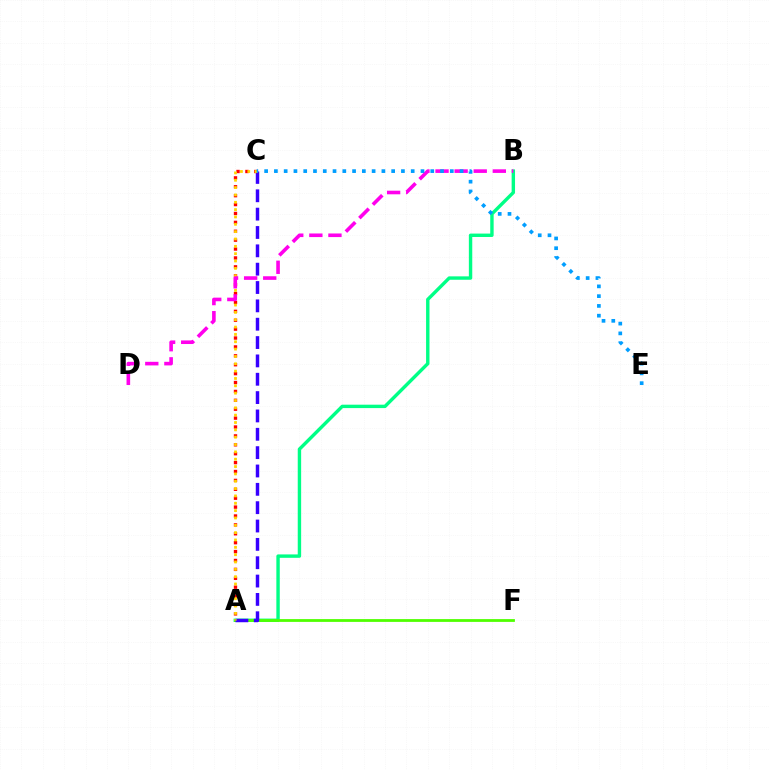{('A', 'B'): [{'color': '#00ff86', 'line_style': 'solid', 'thickness': 2.45}], ('A', 'F'): [{'color': '#4fff00', 'line_style': 'solid', 'thickness': 2.01}], ('A', 'C'): [{'color': '#3700ff', 'line_style': 'dashed', 'thickness': 2.49}, {'color': '#ff0000', 'line_style': 'dotted', 'thickness': 2.42}, {'color': '#ffd500', 'line_style': 'dotted', 'thickness': 1.99}], ('B', 'D'): [{'color': '#ff00ed', 'line_style': 'dashed', 'thickness': 2.59}], ('C', 'E'): [{'color': '#009eff', 'line_style': 'dotted', 'thickness': 2.66}]}